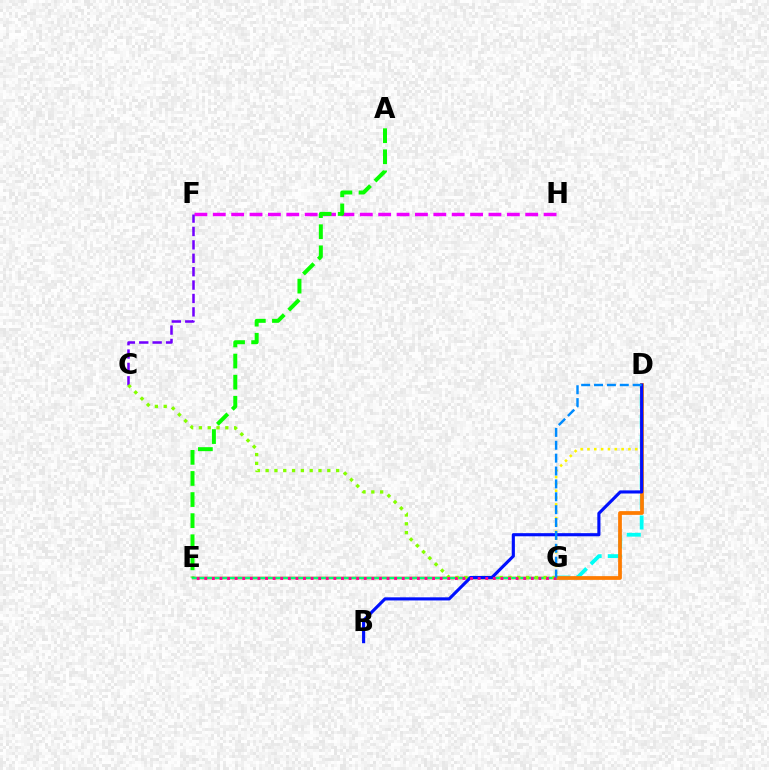{('E', 'G'): [{'color': '#ff0000', 'line_style': 'solid', 'thickness': 1.77}, {'color': '#00ff74', 'line_style': 'solid', 'thickness': 1.6}, {'color': '#ff0094', 'line_style': 'dotted', 'thickness': 2.06}], ('F', 'H'): [{'color': '#ee00ff', 'line_style': 'dashed', 'thickness': 2.5}], ('C', 'F'): [{'color': '#7200ff', 'line_style': 'dashed', 'thickness': 1.82}], ('D', 'G'): [{'color': '#00fff6', 'line_style': 'dashed', 'thickness': 2.74}, {'color': '#ff7c00', 'line_style': 'solid', 'thickness': 2.7}, {'color': '#fcf500', 'line_style': 'dotted', 'thickness': 1.85}, {'color': '#008cff', 'line_style': 'dashed', 'thickness': 1.75}], ('A', 'E'): [{'color': '#08ff00', 'line_style': 'dashed', 'thickness': 2.87}], ('C', 'G'): [{'color': '#84ff00', 'line_style': 'dotted', 'thickness': 2.39}], ('B', 'D'): [{'color': '#0010ff', 'line_style': 'solid', 'thickness': 2.25}]}